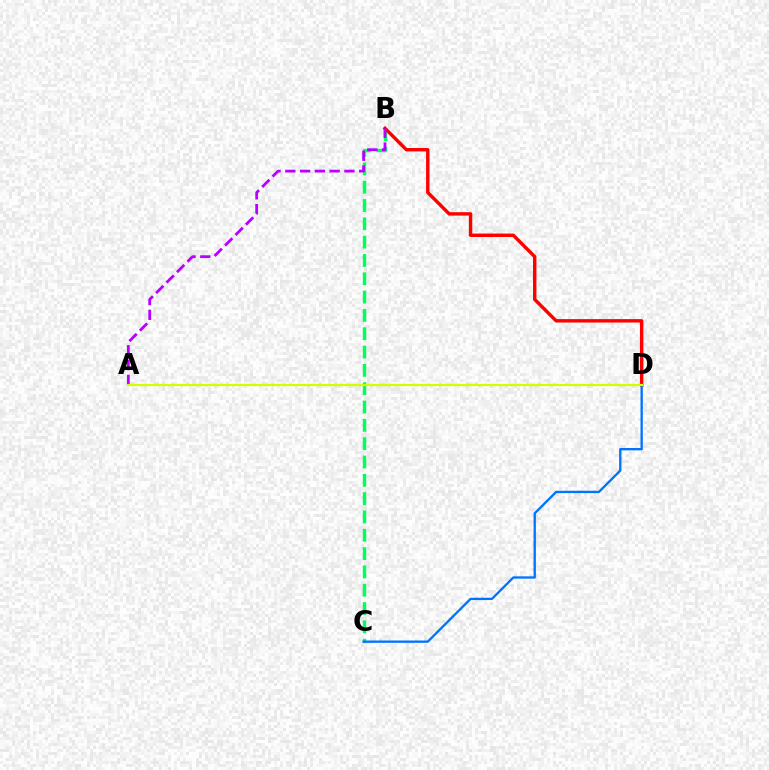{('B', 'C'): [{'color': '#00ff5c', 'line_style': 'dashed', 'thickness': 2.49}], ('B', 'D'): [{'color': '#ff0000', 'line_style': 'solid', 'thickness': 2.46}], ('A', 'B'): [{'color': '#b900ff', 'line_style': 'dashed', 'thickness': 2.01}], ('C', 'D'): [{'color': '#0074ff', 'line_style': 'solid', 'thickness': 1.68}], ('A', 'D'): [{'color': '#d1ff00', 'line_style': 'solid', 'thickness': 1.59}]}